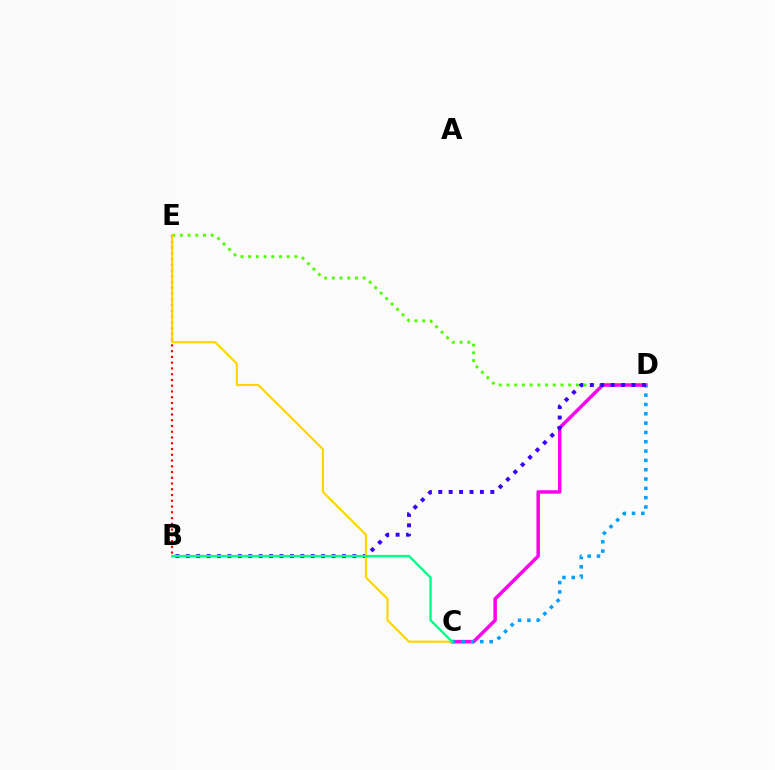{('D', 'E'): [{'color': '#4fff00', 'line_style': 'dotted', 'thickness': 2.09}], ('B', 'E'): [{'color': '#ff0000', 'line_style': 'dotted', 'thickness': 1.56}], ('C', 'D'): [{'color': '#ff00ed', 'line_style': 'solid', 'thickness': 2.52}, {'color': '#009eff', 'line_style': 'dotted', 'thickness': 2.53}], ('B', 'D'): [{'color': '#3700ff', 'line_style': 'dotted', 'thickness': 2.83}], ('C', 'E'): [{'color': '#ffd500', 'line_style': 'solid', 'thickness': 1.54}], ('B', 'C'): [{'color': '#00ff86', 'line_style': 'solid', 'thickness': 1.71}]}